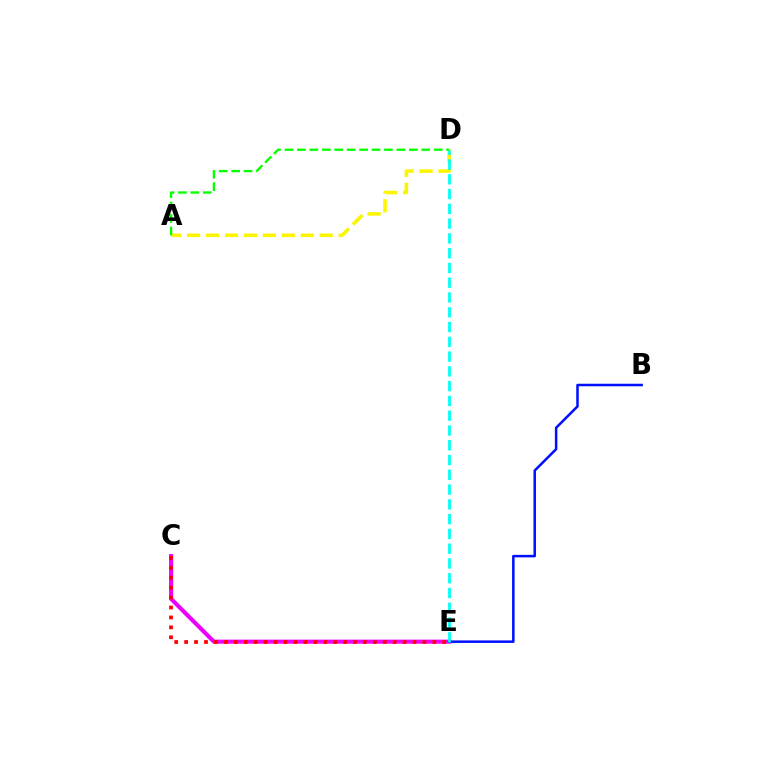{('C', 'E'): [{'color': '#ee00ff', 'line_style': 'solid', 'thickness': 2.94}, {'color': '#ff0000', 'line_style': 'dotted', 'thickness': 2.7}], ('B', 'E'): [{'color': '#0010ff', 'line_style': 'solid', 'thickness': 1.81}], ('A', 'D'): [{'color': '#fcf500', 'line_style': 'dashed', 'thickness': 2.57}, {'color': '#08ff00', 'line_style': 'dashed', 'thickness': 1.69}], ('D', 'E'): [{'color': '#00fff6', 'line_style': 'dashed', 'thickness': 2.01}]}